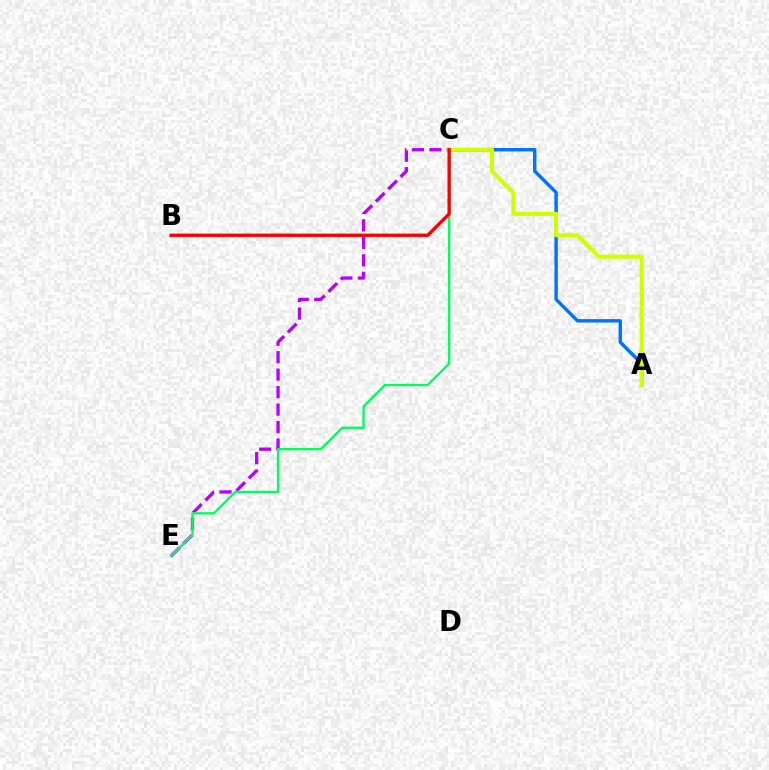{('A', 'C'): [{'color': '#0074ff', 'line_style': 'solid', 'thickness': 2.46}, {'color': '#d1ff00', 'line_style': 'solid', 'thickness': 2.96}], ('C', 'E'): [{'color': '#b900ff', 'line_style': 'dashed', 'thickness': 2.37}, {'color': '#00ff5c', 'line_style': 'solid', 'thickness': 1.69}], ('B', 'C'): [{'color': '#ff0000', 'line_style': 'solid', 'thickness': 2.41}]}